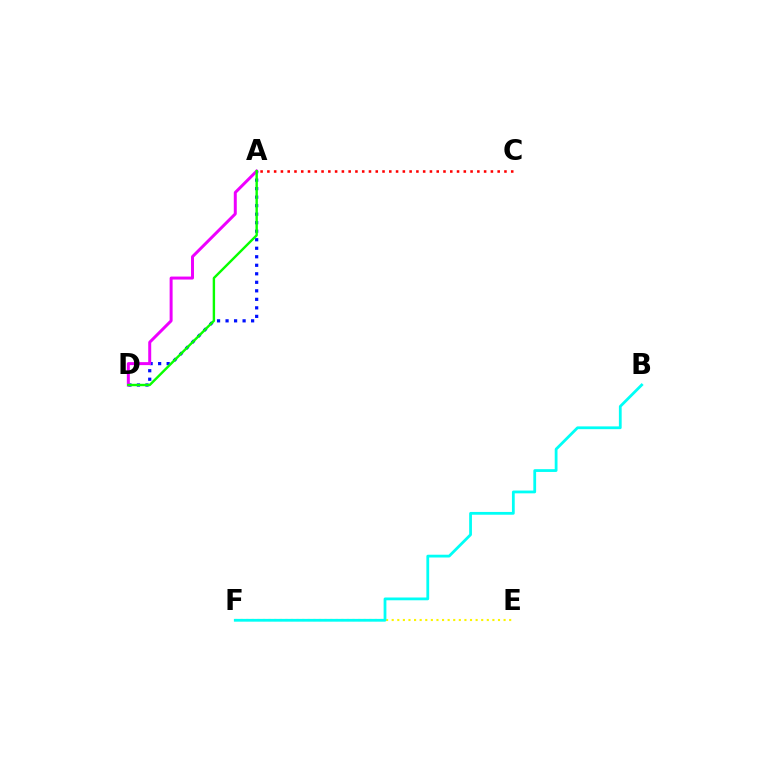{('E', 'F'): [{'color': '#fcf500', 'line_style': 'dotted', 'thickness': 1.52}], ('A', 'D'): [{'color': '#0010ff', 'line_style': 'dotted', 'thickness': 2.31}, {'color': '#ee00ff', 'line_style': 'solid', 'thickness': 2.15}, {'color': '#08ff00', 'line_style': 'solid', 'thickness': 1.73}], ('A', 'C'): [{'color': '#ff0000', 'line_style': 'dotted', 'thickness': 1.84}], ('B', 'F'): [{'color': '#00fff6', 'line_style': 'solid', 'thickness': 2.0}]}